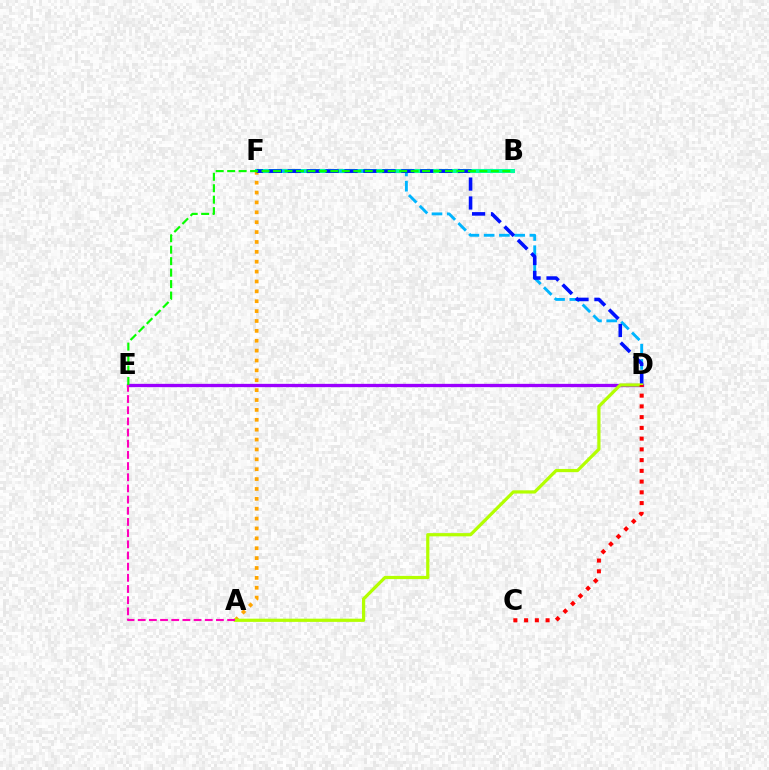{('B', 'F'): [{'color': '#00ff9d', 'line_style': 'solid', 'thickness': 2.9}], ('A', 'F'): [{'color': '#ffa500', 'line_style': 'dotted', 'thickness': 2.68}], ('D', 'F'): [{'color': '#00b5ff', 'line_style': 'dashed', 'thickness': 2.07}, {'color': '#0010ff', 'line_style': 'dashed', 'thickness': 2.57}], ('D', 'E'): [{'color': '#9b00ff', 'line_style': 'solid', 'thickness': 2.38}], ('B', 'E'): [{'color': '#08ff00', 'line_style': 'dashed', 'thickness': 1.56}], ('A', 'D'): [{'color': '#b3ff00', 'line_style': 'solid', 'thickness': 2.31}], ('C', 'D'): [{'color': '#ff0000', 'line_style': 'dotted', 'thickness': 2.92}], ('A', 'E'): [{'color': '#ff00bd', 'line_style': 'dashed', 'thickness': 1.52}]}